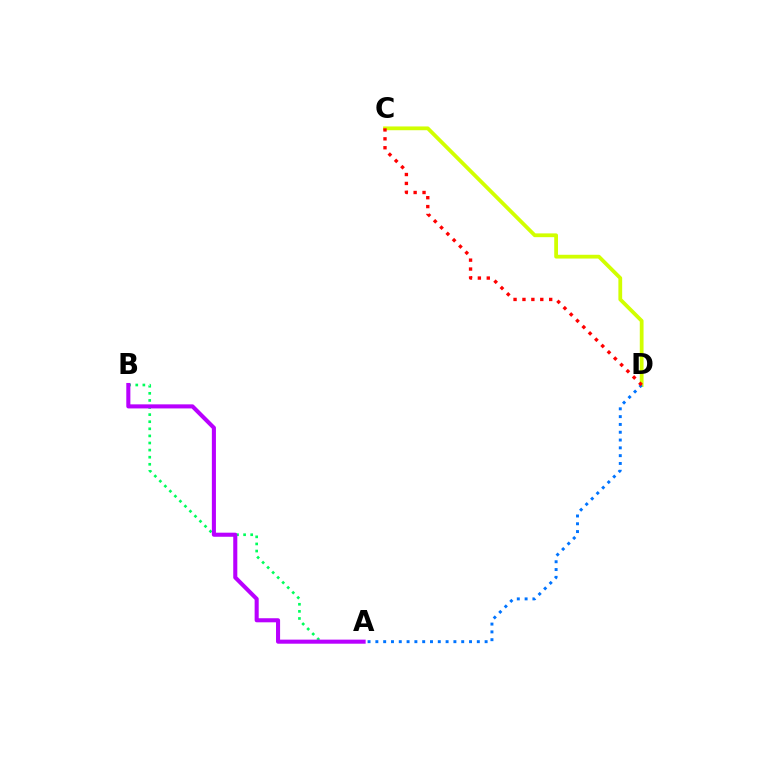{('A', 'B'): [{'color': '#00ff5c', 'line_style': 'dotted', 'thickness': 1.93}, {'color': '#b900ff', 'line_style': 'solid', 'thickness': 2.93}], ('C', 'D'): [{'color': '#d1ff00', 'line_style': 'solid', 'thickness': 2.72}, {'color': '#ff0000', 'line_style': 'dotted', 'thickness': 2.42}], ('A', 'D'): [{'color': '#0074ff', 'line_style': 'dotted', 'thickness': 2.12}]}